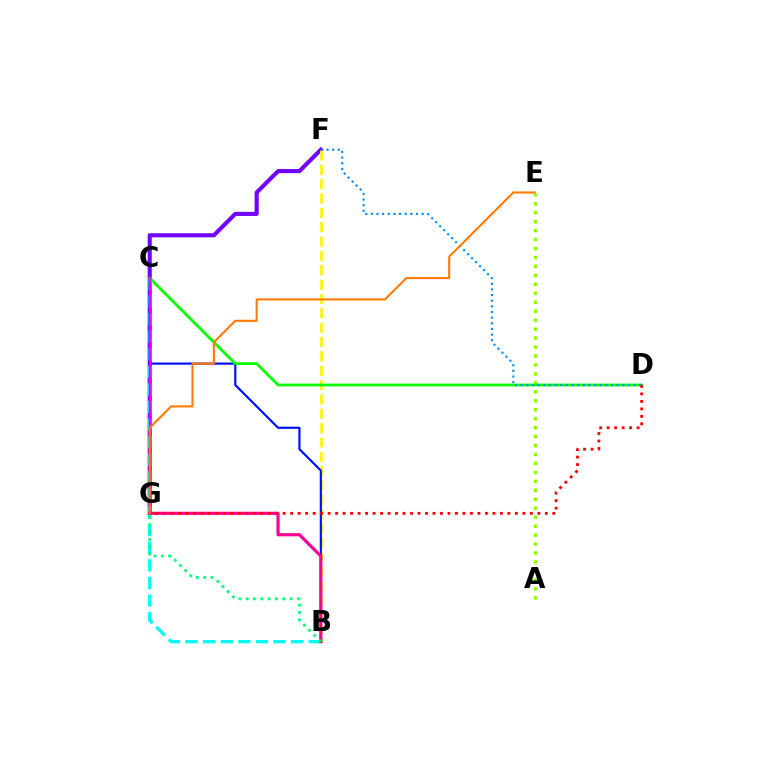{('F', 'G'): [{'color': '#7200ff', 'line_style': 'solid', 'thickness': 2.95}], ('B', 'C'): [{'color': '#00fff6', 'line_style': 'dashed', 'thickness': 2.39}, {'color': '#0010ff', 'line_style': 'solid', 'thickness': 1.57}], ('B', 'F'): [{'color': '#fcf500', 'line_style': 'dashed', 'thickness': 1.95}], ('A', 'E'): [{'color': '#84ff00', 'line_style': 'dotted', 'thickness': 2.43}], ('C', 'D'): [{'color': '#08ff00', 'line_style': 'solid', 'thickness': 2.0}], ('B', 'G'): [{'color': '#ff0094', 'line_style': 'solid', 'thickness': 2.27}, {'color': '#00ff74', 'line_style': 'dotted', 'thickness': 1.99}], ('C', 'G'): [{'color': '#ee00ff', 'line_style': 'solid', 'thickness': 1.68}], ('D', 'F'): [{'color': '#008cff', 'line_style': 'dotted', 'thickness': 1.53}], ('D', 'G'): [{'color': '#ff0000', 'line_style': 'dotted', 'thickness': 2.04}], ('E', 'G'): [{'color': '#ff7c00', 'line_style': 'solid', 'thickness': 1.52}]}